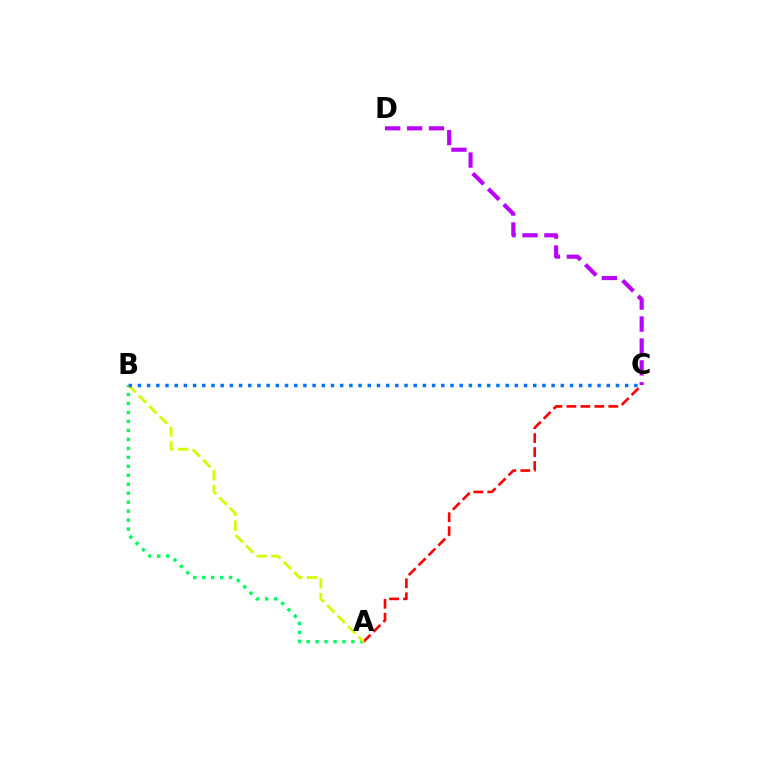{('C', 'D'): [{'color': '#b900ff', 'line_style': 'dashed', 'thickness': 2.98}], ('A', 'C'): [{'color': '#ff0000', 'line_style': 'dashed', 'thickness': 1.9}], ('A', 'B'): [{'color': '#00ff5c', 'line_style': 'dotted', 'thickness': 2.44}, {'color': '#d1ff00', 'line_style': 'dashed', 'thickness': 2.01}], ('B', 'C'): [{'color': '#0074ff', 'line_style': 'dotted', 'thickness': 2.5}]}